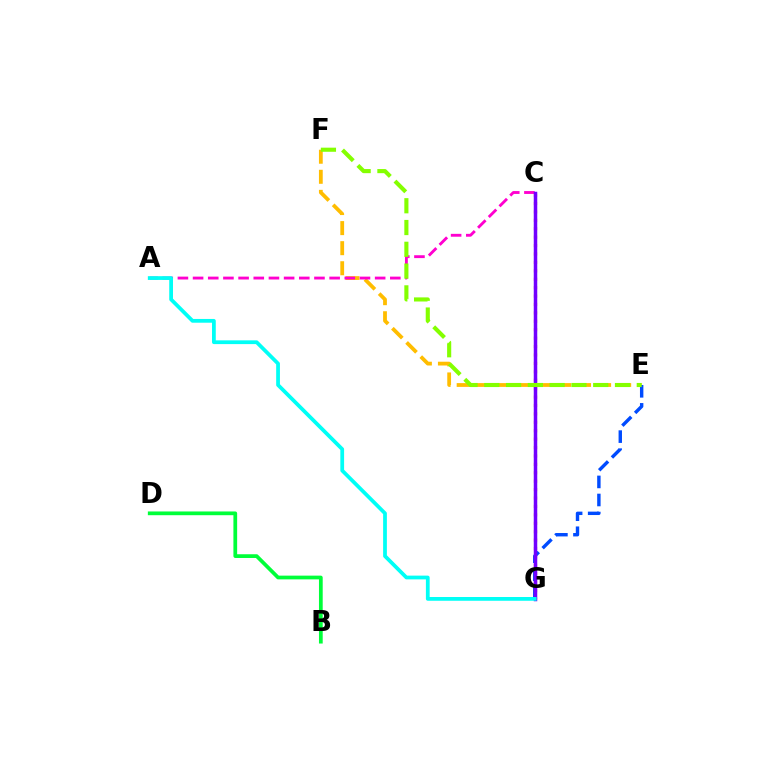{('E', 'F'): [{'color': '#ffbd00', 'line_style': 'dashed', 'thickness': 2.73}, {'color': '#84ff00', 'line_style': 'dashed', 'thickness': 2.96}], ('A', 'C'): [{'color': '#ff00cf', 'line_style': 'dashed', 'thickness': 2.06}], ('E', 'G'): [{'color': '#004bff', 'line_style': 'dashed', 'thickness': 2.45}], ('C', 'G'): [{'color': '#ff0000', 'line_style': 'dotted', 'thickness': 2.29}, {'color': '#7200ff', 'line_style': 'solid', 'thickness': 2.52}], ('B', 'D'): [{'color': '#00ff39', 'line_style': 'solid', 'thickness': 2.69}], ('A', 'G'): [{'color': '#00fff6', 'line_style': 'solid', 'thickness': 2.71}]}